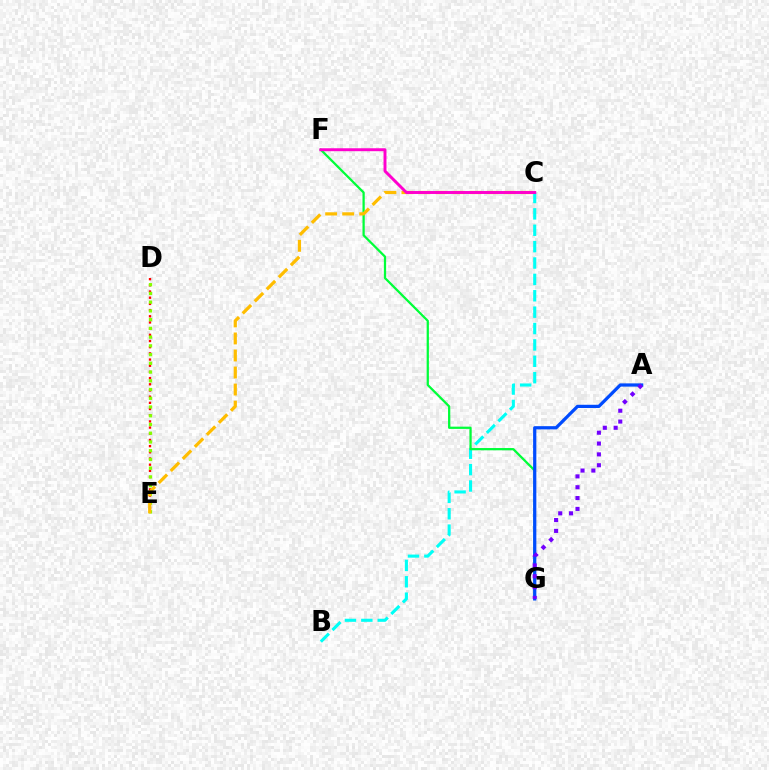{('B', 'C'): [{'color': '#00fff6', 'line_style': 'dashed', 'thickness': 2.23}], ('D', 'E'): [{'color': '#ff0000', 'line_style': 'dotted', 'thickness': 1.68}, {'color': '#84ff00', 'line_style': 'dotted', 'thickness': 2.37}], ('F', 'G'): [{'color': '#00ff39', 'line_style': 'solid', 'thickness': 1.62}], ('C', 'E'): [{'color': '#ffbd00', 'line_style': 'dashed', 'thickness': 2.31}], ('C', 'F'): [{'color': '#ff00cf', 'line_style': 'solid', 'thickness': 2.11}], ('A', 'G'): [{'color': '#004bff', 'line_style': 'solid', 'thickness': 2.33}, {'color': '#7200ff', 'line_style': 'dotted', 'thickness': 2.95}]}